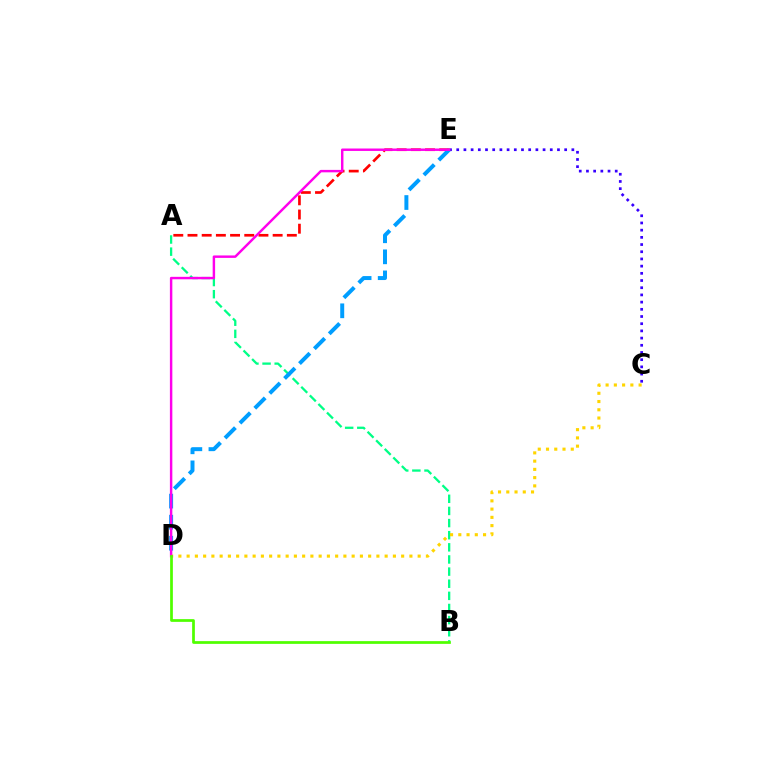{('A', 'B'): [{'color': '#00ff86', 'line_style': 'dashed', 'thickness': 1.65}], ('C', 'D'): [{'color': '#ffd500', 'line_style': 'dotted', 'thickness': 2.24}], ('C', 'E'): [{'color': '#3700ff', 'line_style': 'dotted', 'thickness': 1.96}], ('A', 'E'): [{'color': '#ff0000', 'line_style': 'dashed', 'thickness': 1.93}], ('D', 'E'): [{'color': '#009eff', 'line_style': 'dashed', 'thickness': 2.86}, {'color': '#ff00ed', 'line_style': 'solid', 'thickness': 1.76}], ('B', 'D'): [{'color': '#4fff00', 'line_style': 'solid', 'thickness': 1.96}]}